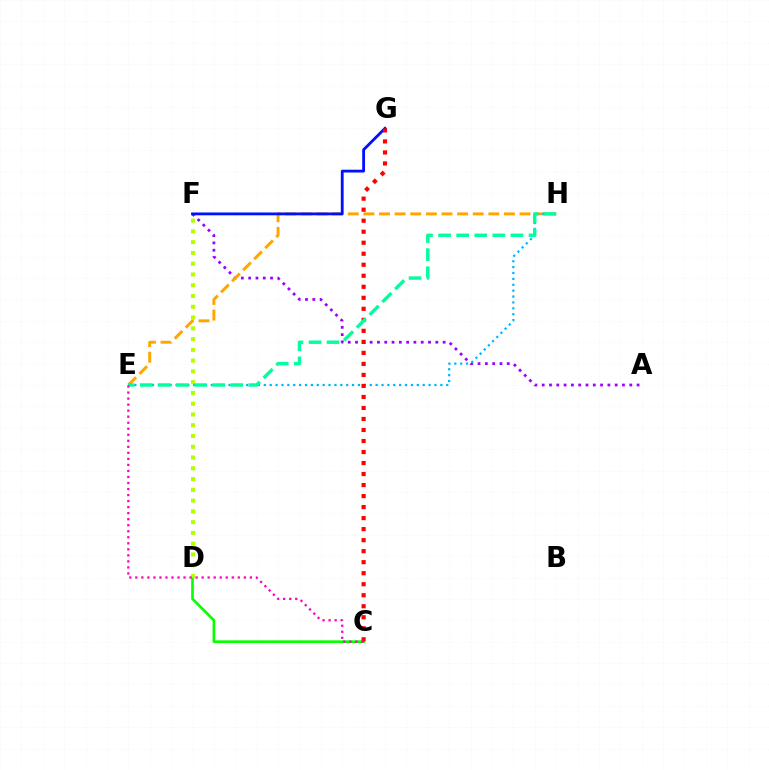{('A', 'F'): [{'color': '#9b00ff', 'line_style': 'dotted', 'thickness': 1.98}], ('E', 'H'): [{'color': '#ffa500', 'line_style': 'dashed', 'thickness': 2.12}, {'color': '#00b5ff', 'line_style': 'dotted', 'thickness': 1.6}, {'color': '#00ff9d', 'line_style': 'dashed', 'thickness': 2.46}], ('C', 'D'): [{'color': '#08ff00', 'line_style': 'solid', 'thickness': 1.91}], ('F', 'G'): [{'color': '#0010ff', 'line_style': 'solid', 'thickness': 2.03}], ('D', 'F'): [{'color': '#b3ff00', 'line_style': 'dotted', 'thickness': 2.93}], ('C', 'G'): [{'color': '#ff0000', 'line_style': 'dotted', 'thickness': 2.99}], ('C', 'E'): [{'color': '#ff00bd', 'line_style': 'dotted', 'thickness': 1.64}]}